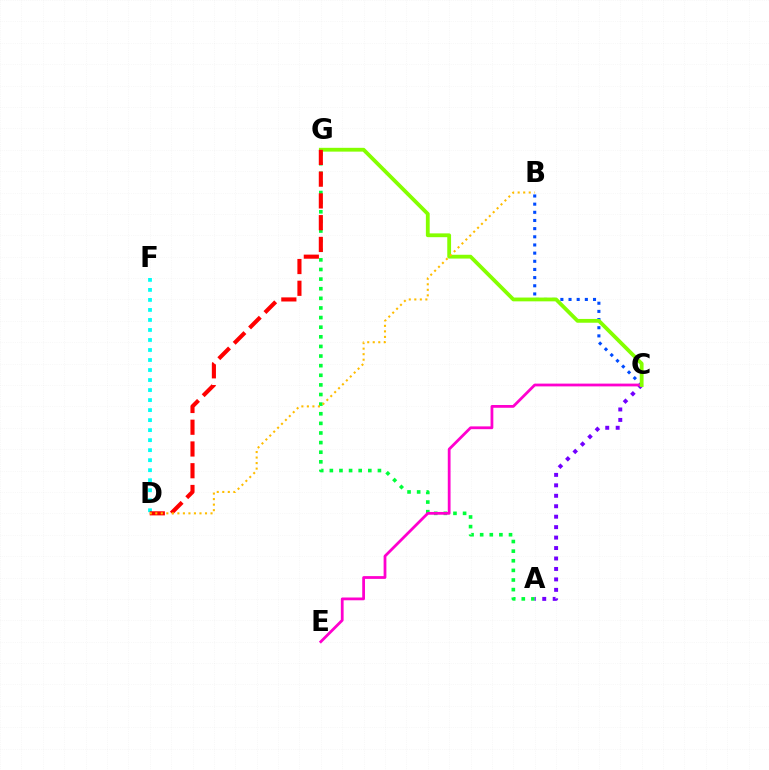{('D', 'F'): [{'color': '#00fff6', 'line_style': 'dotted', 'thickness': 2.72}], ('A', 'G'): [{'color': '#00ff39', 'line_style': 'dotted', 'thickness': 2.61}], ('B', 'C'): [{'color': '#004bff', 'line_style': 'dotted', 'thickness': 2.22}], ('A', 'C'): [{'color': '#7200ff', 'line_style': 'dotted', 'thickness': 2.84}], ('C', 'E'): [{'color': '#ff00cf', 'line_style': 'solid', 'thickness': 2.0}], ('C', 'G'): [{'color': '#84ff00', 'line_style': 'solid', 'thickness': 2.74}], ('D', 'G'): [{'color': '#ff0000', 'line_style': 'dashed', 'thickness': 2.96}], ('B', 'D'): [{'color': '#ffbd00', 'line_style': 'dotted', 'thickness': 1.5}]}